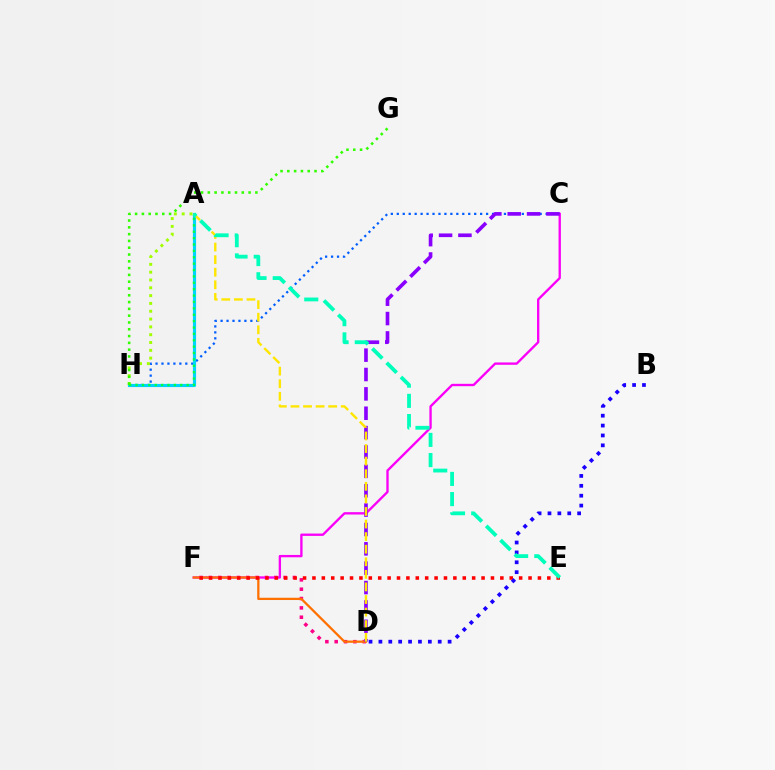{('D', 'F'): [{'color': '#ff0088', 'line_style': 'dotted', 'thickness': 2.54}, {'color': '#ff7000', 'line_style': 'solid', 'thickness': 1.63}], ('C', 'H'): [{'color': '#005dff', 'line_style': 'dotted', 'thickness': 1.62}], ('C', 'F'): [{'color': '#fa00f9', 'line_style': 'solid', 'thickness': 1.69}], ('C', 'D'): [{'color': '#8a00ff', 'line_style': 'dashed', 'thickness': 2.63}], ('A', 'H'): [{'color': '#00d3ff', 'line_style': 'solid', 'thickness': 2.27}, {'color': '#a2ff00', 'line_style': 'dotted', 'thickness': 2.12}, {'color': '#00ff45', 'line_style': 'dotted', 'thickness': 1.73}], ('E', 'F'): [{'color': '#ff0000', 'line_style': 'dotted', 'thickness': 2.55}], ('G', 'H'): [{'color': '#31ff00', 'line_style': 'dotted', 'thickness': 1.85}], ('A', 'D'): [{'color': '#ffe600', 'line_style': 'dashed', 'thickness': 1.71}], ('B', 'D'): [{'color': '#1900ff', 'line_style': 'dotted', 'thickness': 2.69}], ('A', 'E'): [{'color': '#00ffbb', 'line_style': 'dashed', 'thickness': 2.74}]}